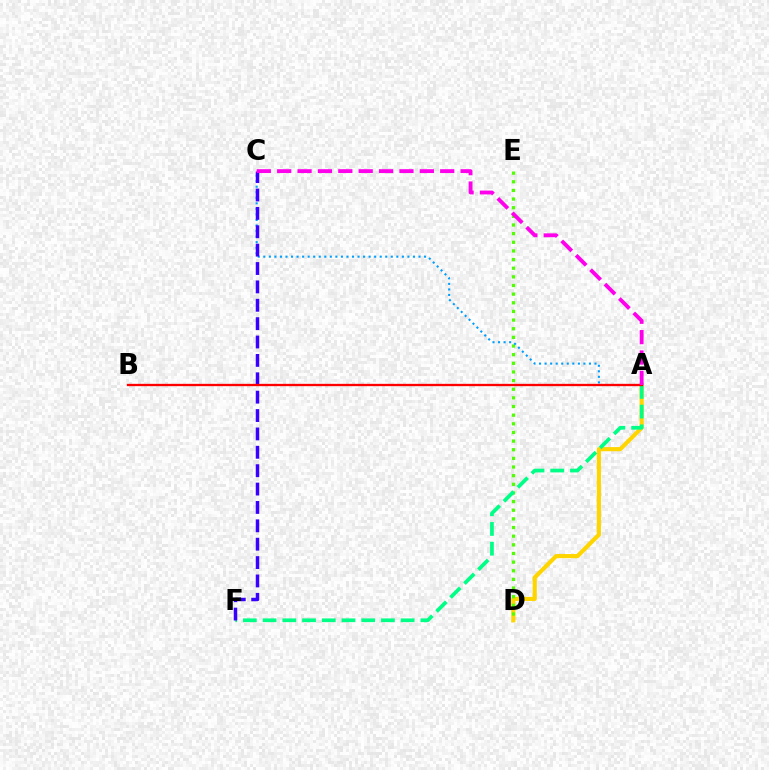{('A', 'D'): [{'color': '#ffd500', 'line_style': 'solid', 'thickness': 2.98}], ('D', 'E'): [{'color': '#4fff00', 'line_style': 'dotted', 'thickness': 2.35}], ('A', 'C'): [{'color': '#009eff', 'line_style': 'dotted', 'thickness': 1.51}, {'color': '#ff00ed', 'line_style': 'dashed', 'thickness': 2.77}], ('A', 'F'): [{'color': '#00ff86', 'line_style': 'dashed', 'thickness': 2.68}], ('C', 'F'): [{'color': '#3700ff', 'line_style': 'dashed', 'thickness': 2.5}], ('A', 'B'): [{'color': '#ff0000', 'line_style': 'solid', 'thickness': 1.67}]}